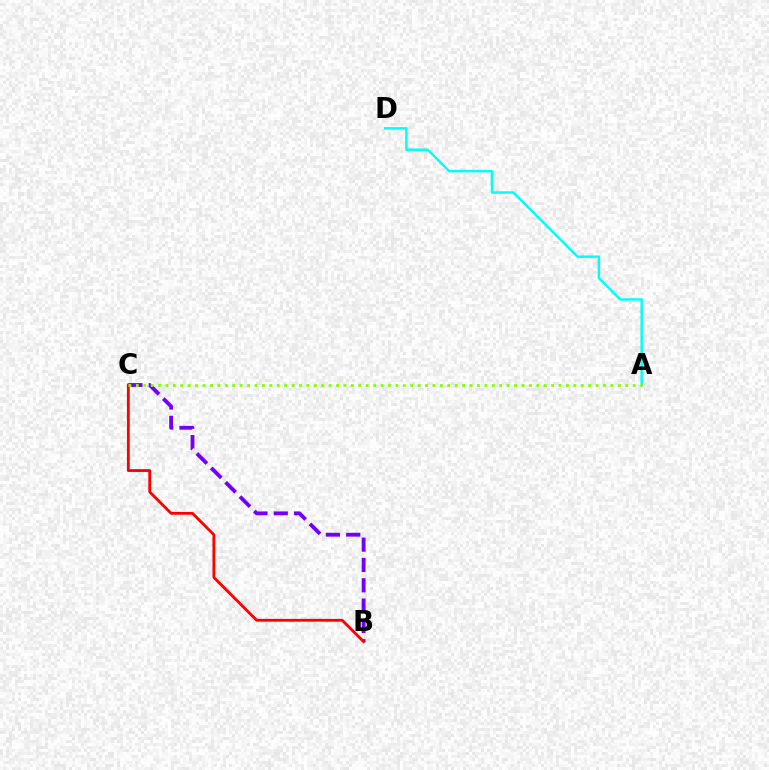{('A', 'D'): [{'color': '#00fff6', 'line_style': 'solid', 'thickness': 1.76}], ('B', 'C'): [{'color': '#7200ff', 'line_style': 'dashed', 'thickness': 2.76}, {'color': '#ff0000', 'line_style': 'solid', 'thickness': 2.03}], ('A', 'C'): [{'color': '#84ff00', 'line_style': 'dotted', 'thickness': 2.01}]}